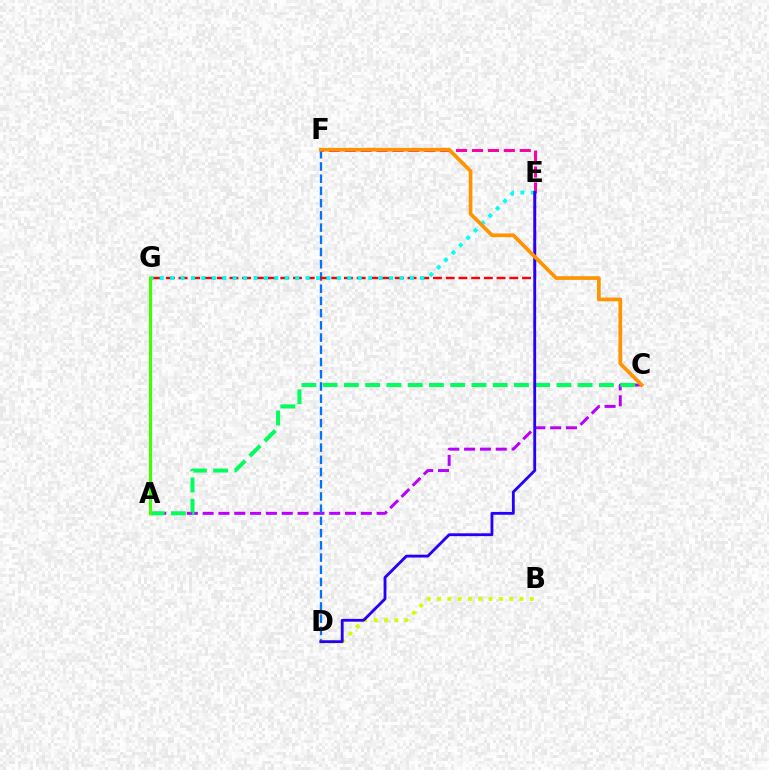{('A', 'C'): [{'color': '#b900ff', 'line_style': 'dashed', 'thickness': 2.15}, {'color': '#00ff5c', 'line_style': 'dashed', 'thickness': 2.89}], ('D', 'F'): [{'color': '#0074ff', 'line_style': 'dashed', 'thickness': 1.66}], ('E', 'G'): [{'color': '#ff0000', 'line_style': 'dashed', 'thickness': 1.73}, {'color': '#00fff6', 'line_style': 'dotted', 'thickness': 2.83}], ('B', 'D'): [{'color': '#d1ff00', 'line_style': 'dotted', 'thickness': 2.8}], ('E', 'F'): [{'color': '#ff00ac', 'line_style': 'dashed', 'thickness': 2.16}], ('D', 'E'): [{'color': '#2500ff', 'line_style': 'solid', 'thickness': 2.04}], ('A', 'G'): [{'color': '#3dff00', 'line_style': 'solid', 'thickness': 2.21}], ('C', 'F'): [{'color': '#ff9400', 'line_style': 'solid', 'thickness': 2.67}]}